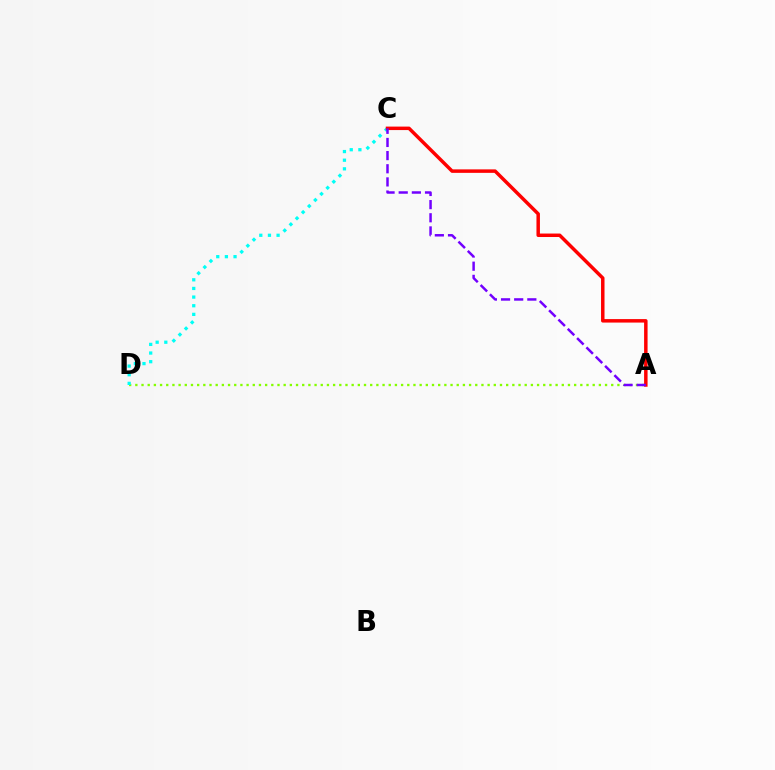{('A', 'D'): [{'color': '#84ff00', 'line_style': 'dotted', 'thickness': 1.68}], ('C', 'D'): [{'color': '#00fff6', 'line_style': 'dotted', 'thickness': 2.35}], ('A', 'C'): [{'color': '#ff0000', 'line_style': 'solid', 'thickness': 2.5}, {'color': '#7200ff', 'line_style': 'dashed', 'thickness': 1.79}]}